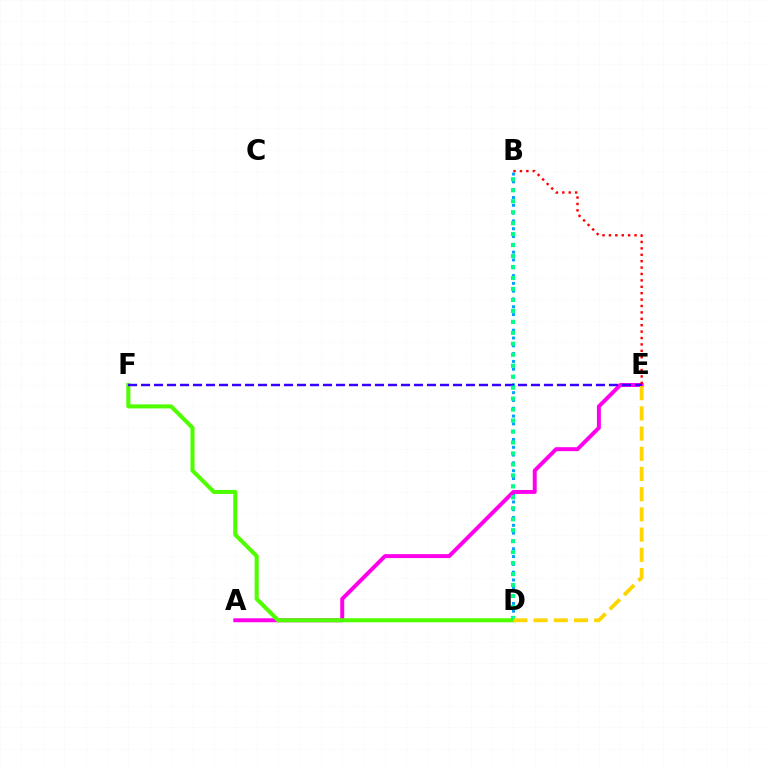{('B', 'D'): [{'color': '#009eff', 'line_style': 'dotted', 'thickness': 2.12}, {'color': '#00ff86', 'line_style': 'dotted', 'thickness': 2.98}], ('A', 'E'): [{'color': '#ff00ed', 'line_style': 'solid', 'thickness': 2.85}], ('B', 'E'): [{'color': '#ff0000', 'line_style': 'dotted', 'thickness': 1.74}], ('D', 'F'): [{'color': '#4fff00', 'line_style': 'solid', 'thickness': 2.92}], ('E', 'F'): [{'color': '#3700ff', 'line_style': 'dashed', 'thickness': 1.77}], ('D', 'E'): [{'color': '#ffd500', 'line_style': 'dashed', 'thickness': 2.75}]}